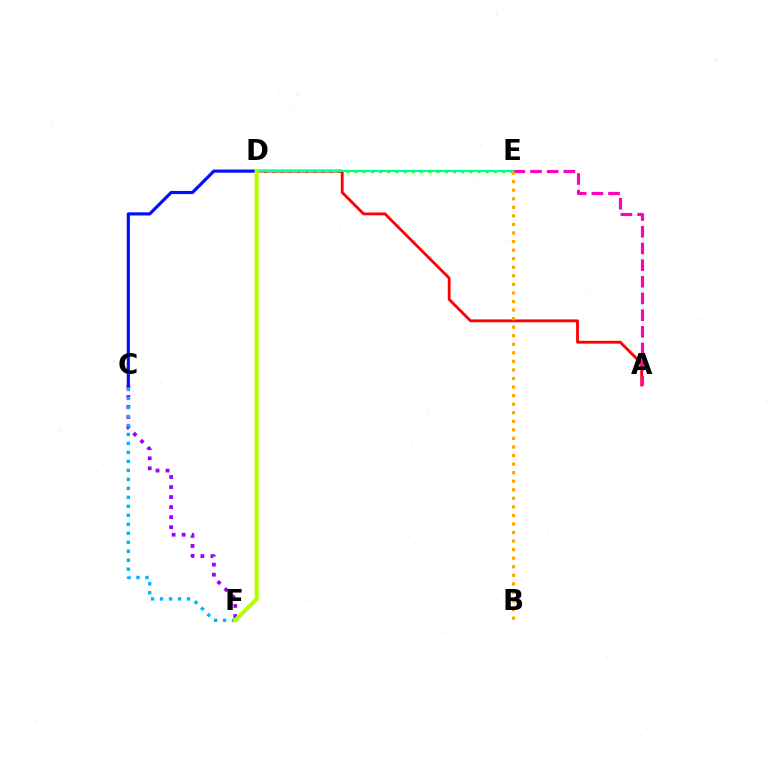{('C', 'F'): [{'color': '#9b00ff', 'line_style': 'dotted', 'thickness': 2.73}, {'color': '#00b5ff', 'line_style': 'dotted', 'thickness': 2.44}], ('C', 'D'): [{'color': '#0010ff', 'line_style': 'solid', 'thickness': 2.28}], ('D', 'E'): [{'color': '#08ff00', 'line_style': 'dotted', 'thickness': 2.23}, {'color': '#00ff9d', 'line_style': 'solid', 'thickness': 1.55}], ('A', 'D'): [{'color': '#ff0000', 'line_style': 'solid', 'thickness': 2.03}], ('A', 'E'): [{'color': '#ff00bd', 'line_style': 'dashed', 'thickness': 2.27}], ('B', 'E'): [{'color': '#ffa500', 'line_style': 'dotted', 'thickness': 2.33}], ('D', 'F'): [{'color': '#b3ff00', 'line_style': 'solid', 'thickness': 2.95}]}